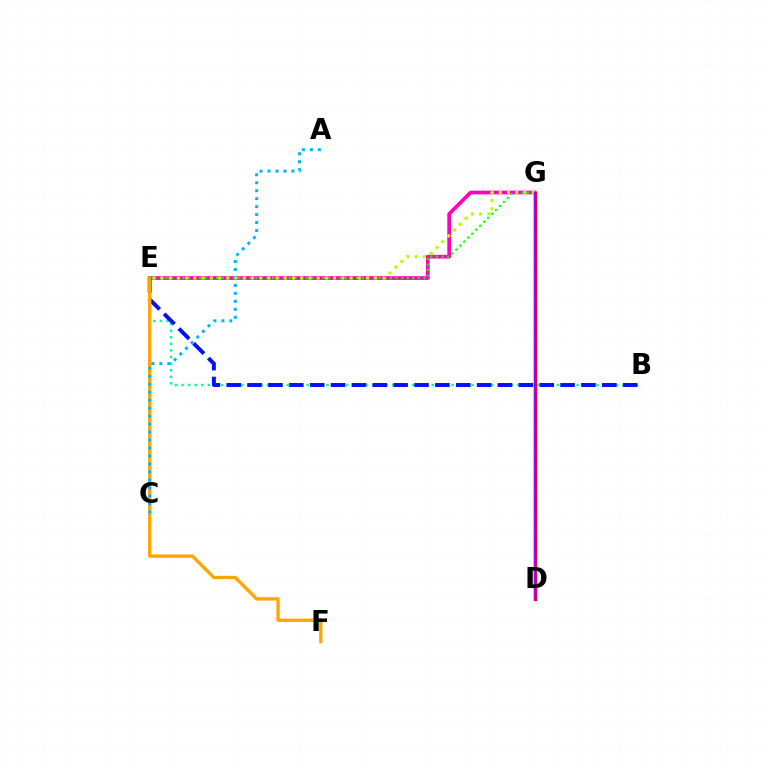{('B', 'E'): [{'color': '#00ff9d', 'line_style': 'dotted', 'thickness': 1.79}, {'color': '#0010ff', 'line_style': 'dashed', 'thickness': 2.83}], ('E', 'G'): [{'color': '#ff00bd', 'line_style': 'solid', 'thickness': 2.67}, {'color': '#08ff00', 'line_style': 'dotted', 'thickness': 1.52}, {'color': '#b3ff00', 'line_style': 'dotted', 'thickness': 2.23}], ('E', 'F'): [{'color': '#ffa500', 'line_style': 'solid', 'thickness': 2.39}], ('D', 'G'): [{'color': '#ff0000', 'line_style': 'solid', 'thickness': 2.34}, {'color': '#9b00ff', 'line_style': 'solid', 'thickness': 1.71}], ('A', 'C'): [{'color': '#00b5ff', 'line_style': 'dotted', 'thickness': 2.17}]}